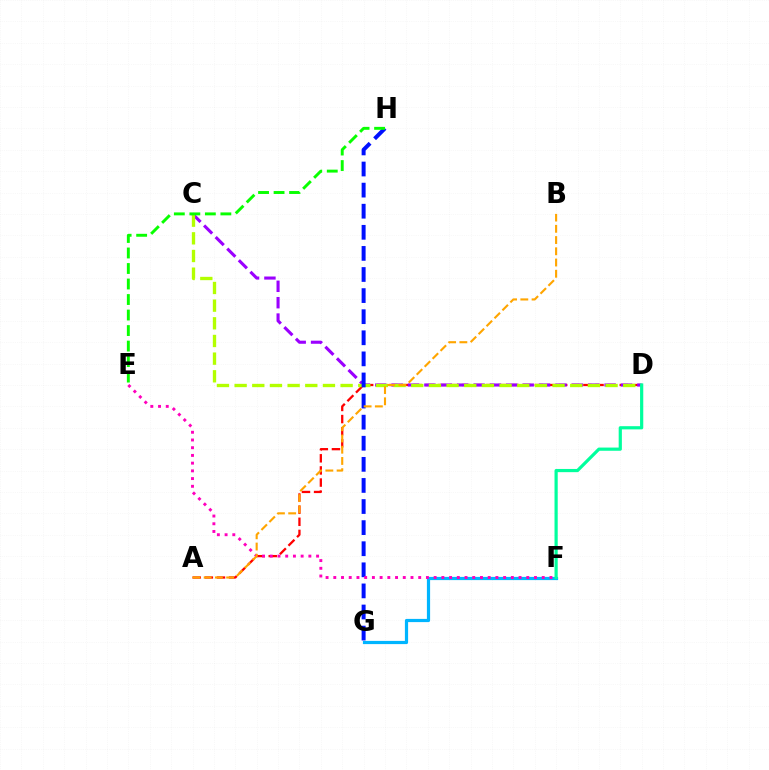{('F', 'G'): [{'color': '#00b5ff', 'line_style': 'solid', 'thickness': 2.31}], ('A', 'D'): [{'color': '#ff0000', 'line_style': 'dashed', 'thickness': 1.65}], ('C', 'D'): [{'color': '#9b00ff', 'line_style': 'dashed', 'thickness': 2.23}, {'color': '#b3ff00', 'line_style': 'dashed', 'thickness': 2.4}], ('G', 'H'): [{'color': '#0010ff', 'line_style': 'dashed', 'thickness': 2.87}], ('E', 'F'): [{'color': '#ff00bd', 'line_style': 'dotted', 'thickness': 2.1}], ('D', 'F'): [{'color': '#00ff9d', 'line_style': 'solid', 'thickness': 2.3}], ('A', 'B'): [{'color': '#ffa500', 'line_style': 'dashed', 'thickness': 1.53}], ('E', 'H'): [{'color': '#08ff00', 'line_style': 'dashed', 'thickness': 2.11}]}